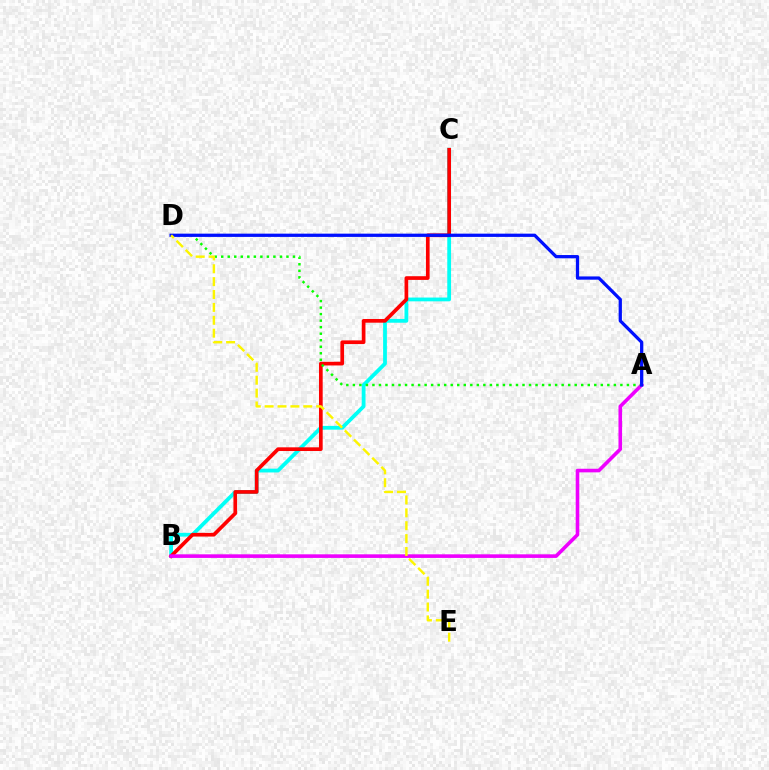{('B', 'C'): [{'color': '#00fff6', 'line_style': 'solid', 'thickness': 2.73}, {'color': '#ff0000', 'line_style': 'solid', 'thickness': 2.66}], ('A', 'B'): [{'color': '#ee00ff', 'line_style': 'solid', 'thickness': 2.59}], ('A', 'D'): [{'color': '#08ff00', 'line_style': 'dotted', 'thickness': 1.77}, {'color': '#0010ff', 'line_style': 'solid', 'thickness': 2.35}], ('D', 'E'): [{'color': '#fcf500', 'line_style': 'dashed', 'thickness': 1.75}]}